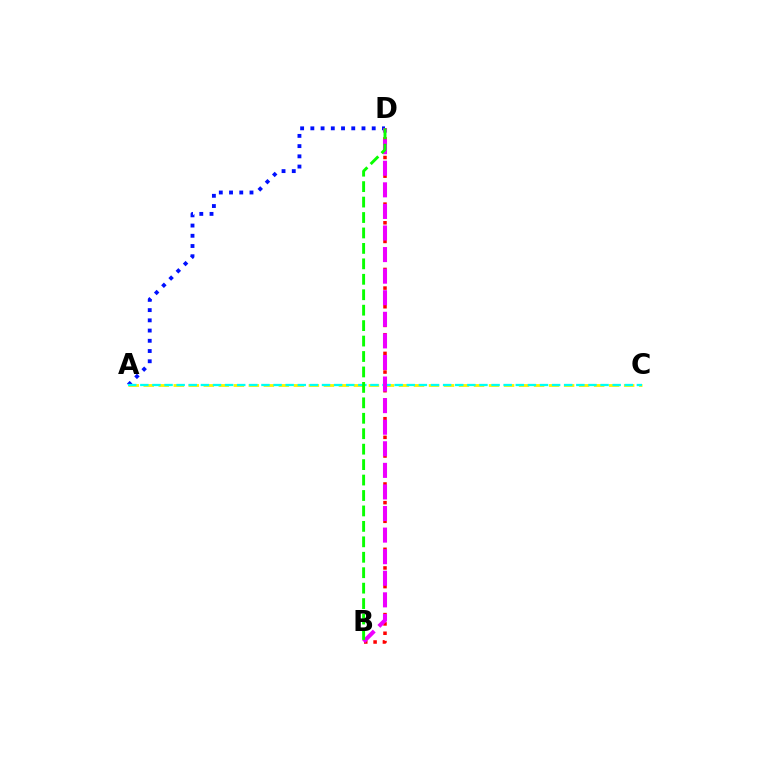{('A', 'D'): [{'color': '#0010ff', 'line_style': 'dotted', 'thickness': 2.78}], ('B', 'D'): [{'color': '#ff0000', 'line_style': 'dotted', 'thickness': 2.53}, {'color': '#ee00ff', 'line_style': 'dashed', 'thickness': 2.93}, {'color': '#08ff00', 'line_style': 'dashed', 'thickness': 2.1}], ('A', 'C'): [{'color': '#fcf500', 'line_style': 'dashed', 'thickness': 2.04}, {'color': '#00fff6', 'line_style': 'dashed', 'thickness': 1.65}]}